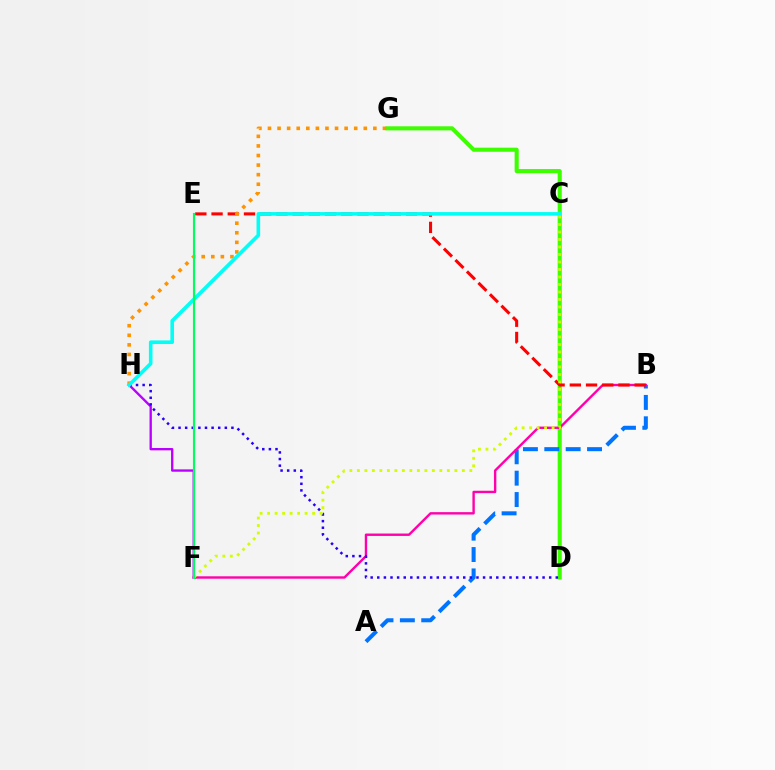{('D', 'G'): [{'color': '#3dff00', 'line_style': 'solid', 'thickness': 2.95}], ('A', 'B'): [{'color': '#0074ff', 'line_style': 'dashed', 'thickness': 2.9}], ('B', 'F'): [{'color': '#ff00ac', 'line_style': 'solid', 'thickness': 1.73}], ('B', 'E'): [{'color': '#ff0000', 'line_style': 'dashed', 'thickness': 2.2}], ('F', 'H'): [{'color': '#b900ff', 'line_style': 'solid', 'thickness': 1.69}], ('G', 'H'): [{'color': '#ff9400', 'line_style': 'dotted', 'thickness': 2.6}], ('D', 'H'): [{'color': '#2500ff', 'line_style': 'dotted', 'thickness': 1.8}], ('C', 'H'): [{'color': '#00fff6', 'line_style': 'solid', 'thickness': 2.6}], ('C', 'F'): [{'color': '#d1ff00', 'line_style': 'dotted', 'thickness': 2.04}], ('E', 'F'): [{'color': '#00ff5c', 'line_style': 'solid', 'thickness': 1.54}]}